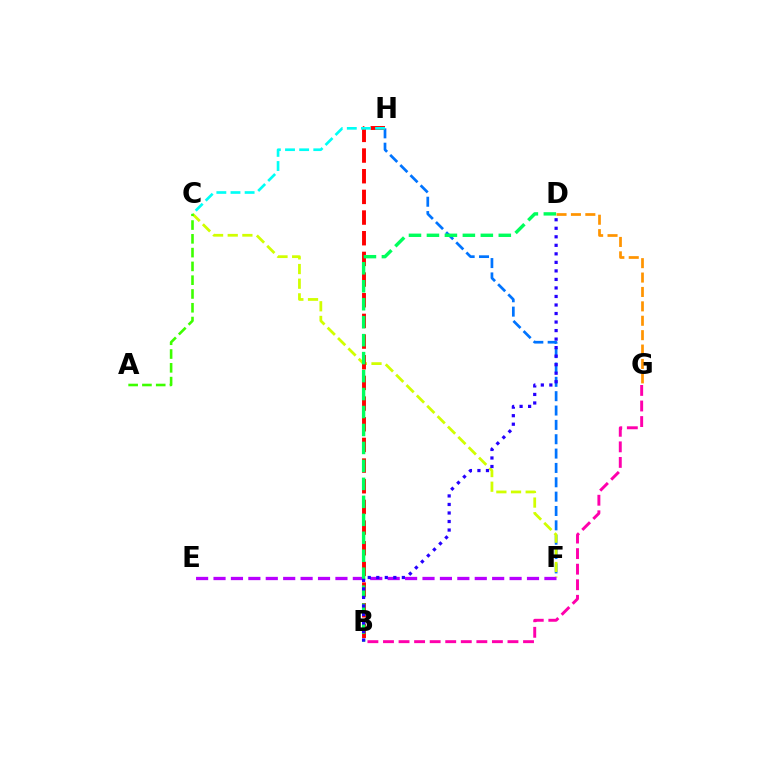{('F', 'H'): [{'color': '#0074ff', 'line_style': 'dashed', 'thickness': 1.95}], ('C', 'F'): [{'color': '#d1ff00', 'line_style': 'dashed', 'thickness': 1.99}], ('B', 'H'): [{'color': '#ff0000', 'line_style': 'dashed', 'thickness': 2.81}], ('E', 'F'): [{'color': '#b900ff', 'line_style': 'dashed', 'thickness': 2.37}], ('B', 'D'): [{'color': '#00ff5c', 'line_style': 'dashed', 'thickness': 2.44}, {'color': '#2500ff', 'line_style': 'dotted', 'thickness': 2.32}], ('A', 'C'): [{'color': '#3dff00', 'line_style': 'dashed', 'thickness': 1.87}], ('D', 'G'): [{'color': '#ff9400', 'line_style': 'dashed', 'thickness': 1.96}], ('B', 'G'): [{'color': '#ff00ac', 'line_style': 'dashed', 'thickness': 2.11}], ('C', 'H'): [{'color': '#00fff6', 'line_style': 'dashed', 'thickness': 1.92}]}